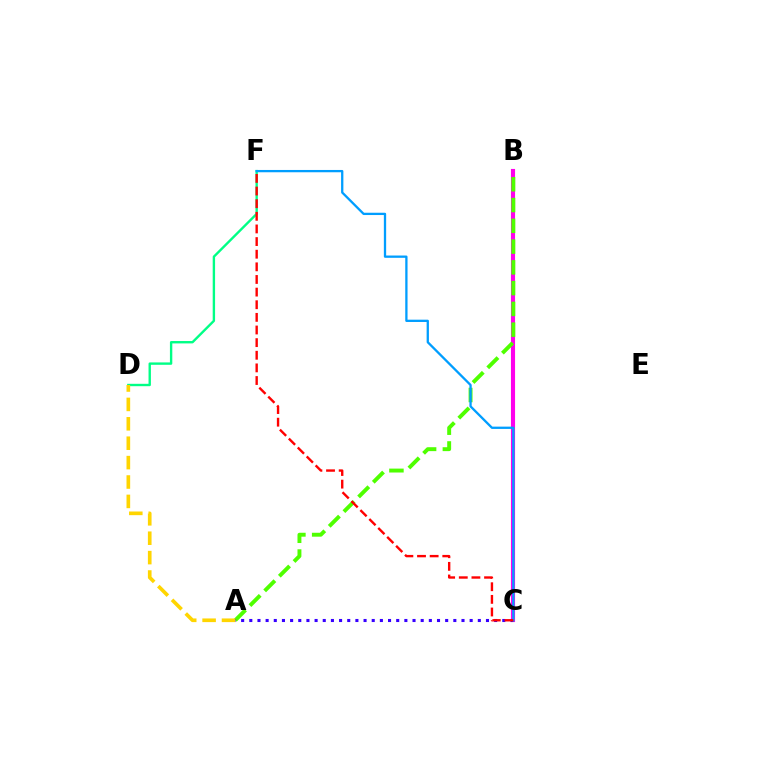{('B', 'C'): [{'color': '#ff00ed', 'line_style': 'solid', 'thickness': 2.97}], ('A', 'B'): [{'color': '#4fff00', 'line_style': 'dashed', 'thickness': 2.82}], ('A', 'C'): [{'color': '#3700ff', 'line_style': 'dotted', 'thickness': 2.22}], ('D', 'F'): [{'color': '#00ff86', 'line_style': 'solid', 'thickness': 1.71}], ('A', 'D'): [{'color': '#ffd500', 'line_style': 'dashed', 'thickness': 2.64}], ('C', 'F'): [{'color': '#009eff', 'line_style': 'solid', 'thickness': 1.65}, {'color': '#ff0000', 'line_style': 'dashed', 'thickness': 1.72}]}